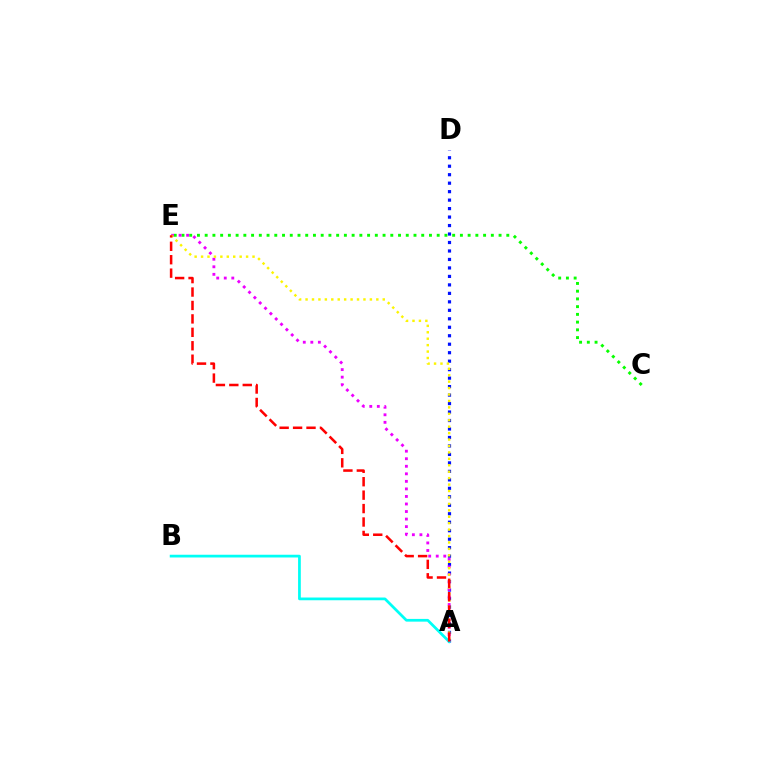{('A', 'D'): [{'color': '#0010ff', 'line_style': 'dotted', 'thickness': 2.3}], ('C', 'E'): [{'color': '#08ff00', 'line_style': 'dotted', 'thickness': 2.1}], ('A', 'E'): [{'color': '#ee00ff', 'line_style': 'dotted', 'thickness': 2.05}, {'color': '#fcf500', 'line_style': 'dotted', 'thickness': 1.75}, {'color': '#ff0000', 'line_style': 'dashed', 'thickness': 1.82}], ('A', 'B'): [{'color': '#00fff6', 'line_style': 'solid', 'thickness': 1.97}]}